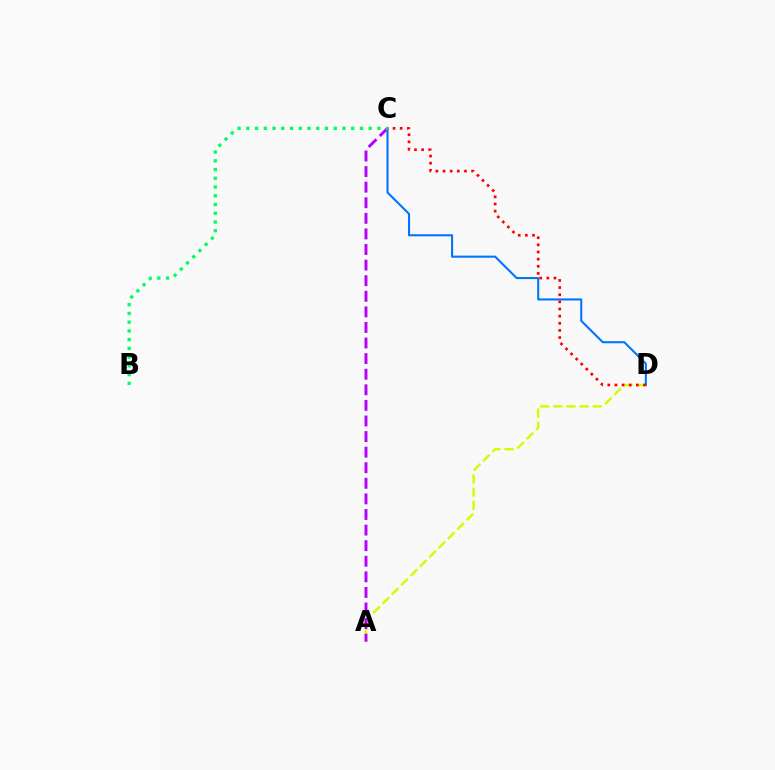{('A', 'D'): [{'color': '#d1ff00', 'line_style': 'dashed', 'thickness': 1.79}], ('A', 'C'): [{'color': '#b900ff', 'line_style': 'dashed', 'thickness': 2.12}], ('C', 'D'): [{'color': '#0074ff', 'line_style': 'solid', 'thickness': 1.5}, {'color': '#ff0000', 'line_style': 'dotted', 'thickness': 1.94}], ('B', 'C'): [{'color': '#00ff5c', 'line_style': 'dotted', 'thickness': 2.37}]}